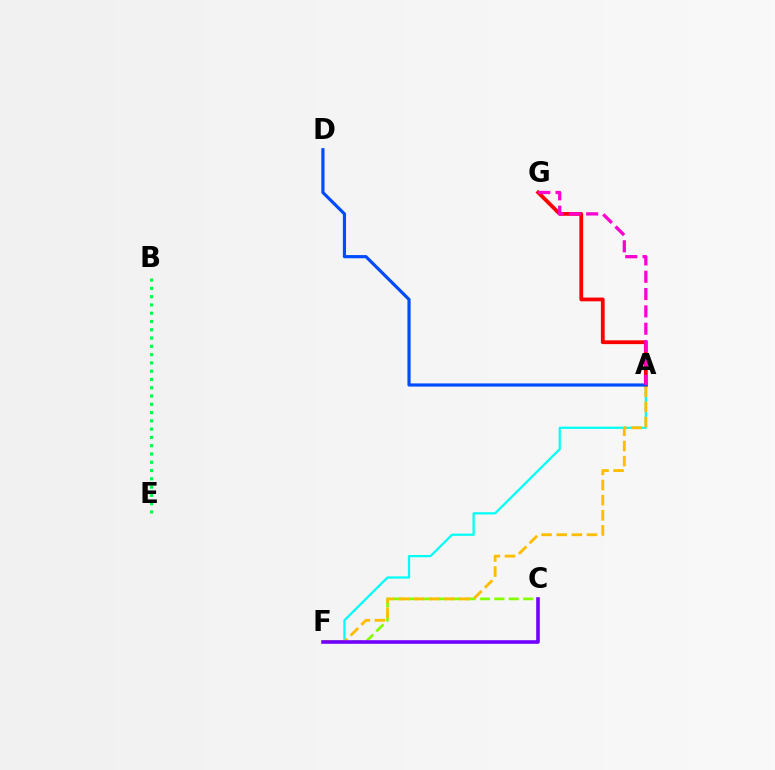{('A', 'F'): [{'color': '#00fff6', 'line_style': 'solid', 'thickness': 1.61}, {'color': '#ffbd00', 'line_style': 'dashed', 'thickness': 2.06}], ('A', 'G'): [{'color': '#ff0000', 'line_style': 'solid', 'thickness': 2.72}, {'color': '#ff00cf', 'line_style': 'dashed', 'thickness': 2.35}], ('C', 'F'): [{'color': '#84ff00', 'line_style': 'dashed', 'thickness': 1.96}, {'color': '#7200ff', 'line_style': 'solid', 'thickness': 2.59}], ('A', 'D'): [{'color': '#004bff', 'line_style': 'solid', 'thickness': 2.29}], ('B', 'E'): [{'color': '#00ff39', 'line_style': 'dotted', 'thickness': 2.25}]}